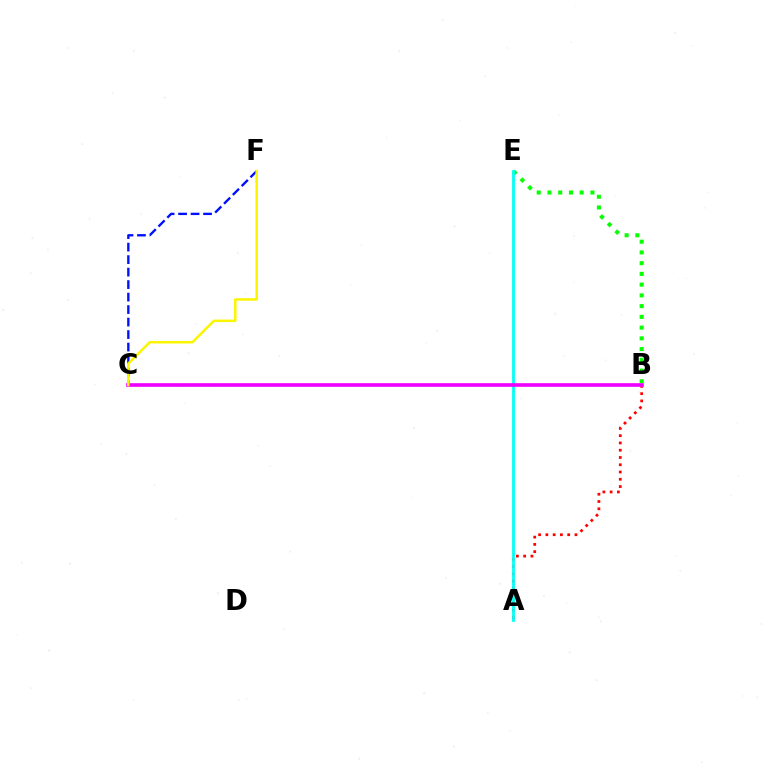{('C', 'F'): [{'color': '#0010ff', 'line_style': 'dashed', 'thickness': 1.7}, {'color': '#fcf500', 'line_style': 'solid', 'thickness': 1.82}], ('A', 'B'): [{'color': '#ff0000', 'line_style': 'dotted', 'thickness': 1.98}], ('B', 'E'): [{'color': '#08ff00', 'line_style': 'dotted', 'thickness': 2.92}], ('A', 'E'): [{'color': '#00fff6', 'line_style': 'solid', 'thickness': 2.0}], ('B', 'C'): [{'color': '#ee00ff', 'line_style': 'solid', 'thickness': 2.62}]}